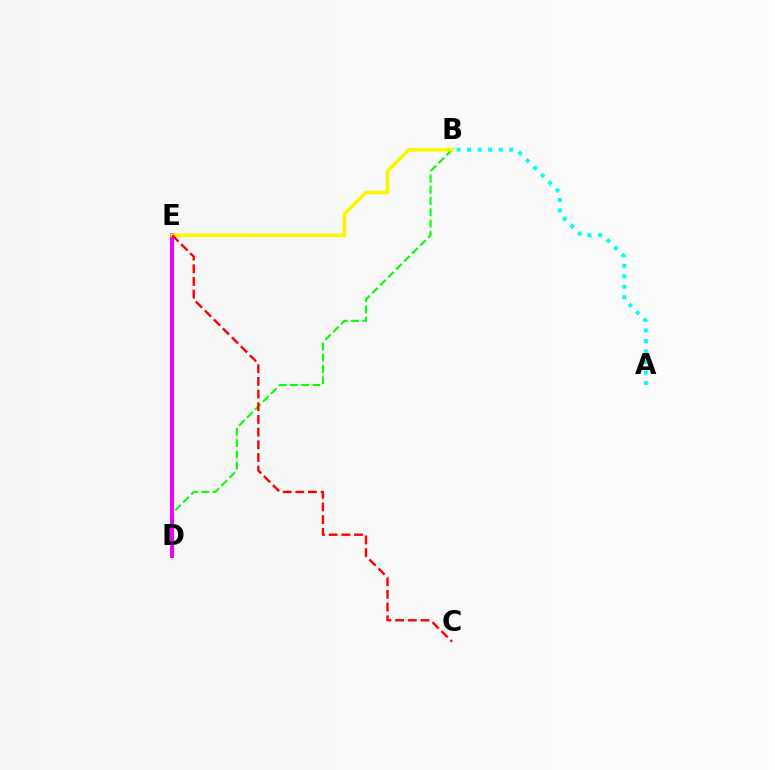{('B', 'D'): [{'color': '#08ff00', 'line_style': 'dashed', 'thickness': 1.53}], ('A', 'B'): [{'color': '#00fff6', 'line_style': 'dotted', 'thickness': 2.86}], ('D', 'E'): [{'color': '#0010ff', 'line_style': 'dotted', 'thickness': 1.77}, {'color': '#ee00ff', 'line_style': 'solid', 'thickness': 2.88}], ('B', 'E'): [{'color': '#fcf500', 'line_style': 'solid', 'thickness': 2.59}], ('C', 'E'): [{'color': '#ff0000', 'line_style': 'dashed', 'thickness': 1.72}]}